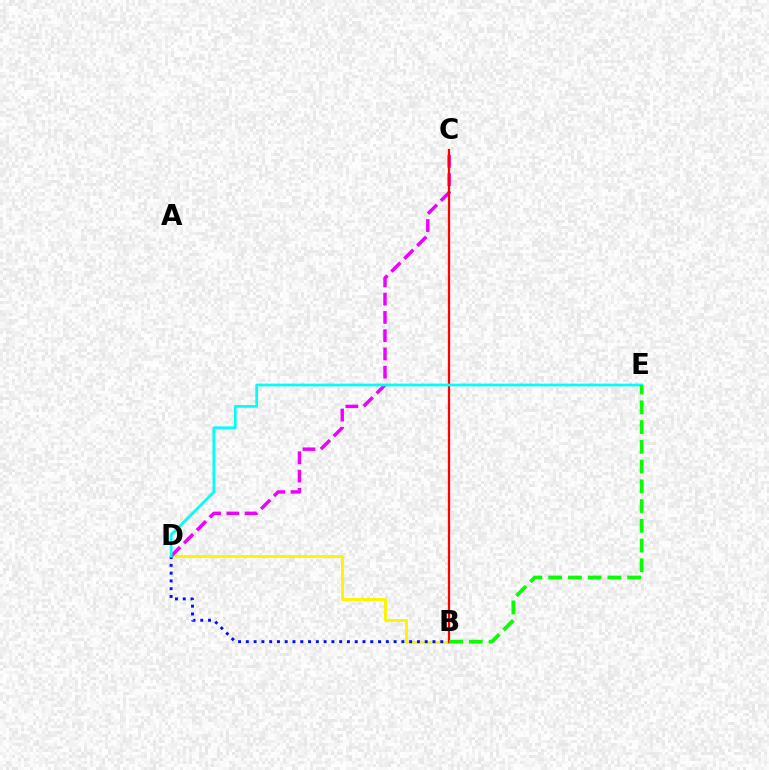{('B', 'D'): [{'color': '#fcf500', 'line_style': 'solid', 'thickness': 2.09}, {'color': '#0010ff', 'line_style': 'dotted', 'thickness': 2.11}], ('C', 'D'): [{'color': '#ee00ff', 'line_style': 'dashed', 'thickness': 2.48}], ('B', 'C'): [{'color': '#ff0000', 'line_style': 'solid', 'thickness': 1.63}], ('D', 'E'): [{'color': '#00fff6', 'line_style': 'solid', 'thickness': 1.97}], ('B', 'E'): [{'color': '#08ff00', 'line_style': 'dashed', 'thickness': 2.68}]}